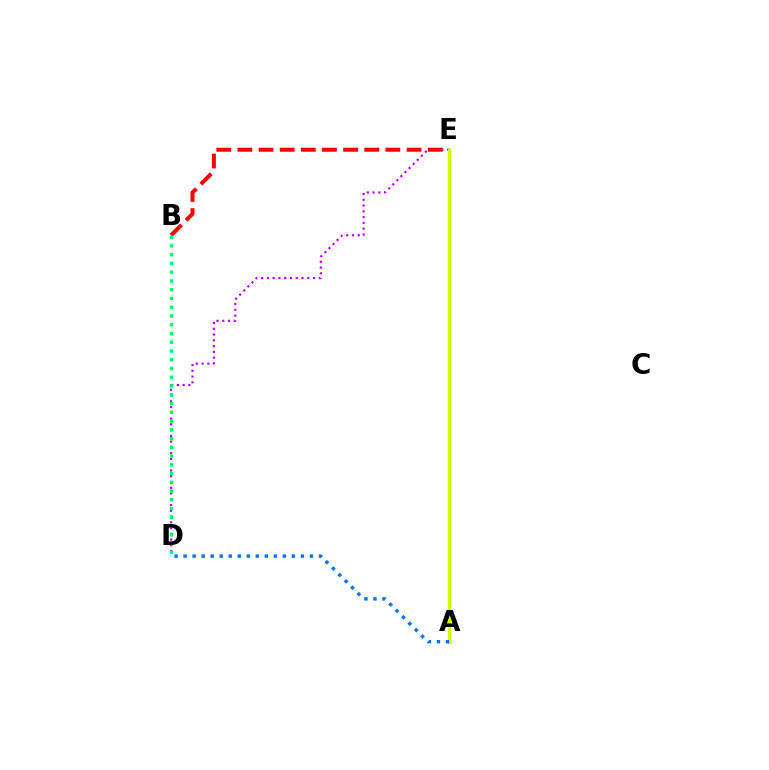{('D', 'E'): [{'color': '#b900ff', 'line_style': 'dotted', 'thickness': 1.57}], ('B', 'E'): [{'color': '#ff0000', 'line_style': 'dashed', 'thickness': 2.87}], ('B', 'D'): [{'color': '#00ff5c', 'line_style': 'dotted', 'thickness': 2.38}], ('A', 'E'): [{'color': '#d1ff00', 'line_style': 'solid', 'thickness': 2.39}], ('A', 'D'): [{'color': '#0074ff', 'line_style': 'dotted', 'thickness': 2.45}]}